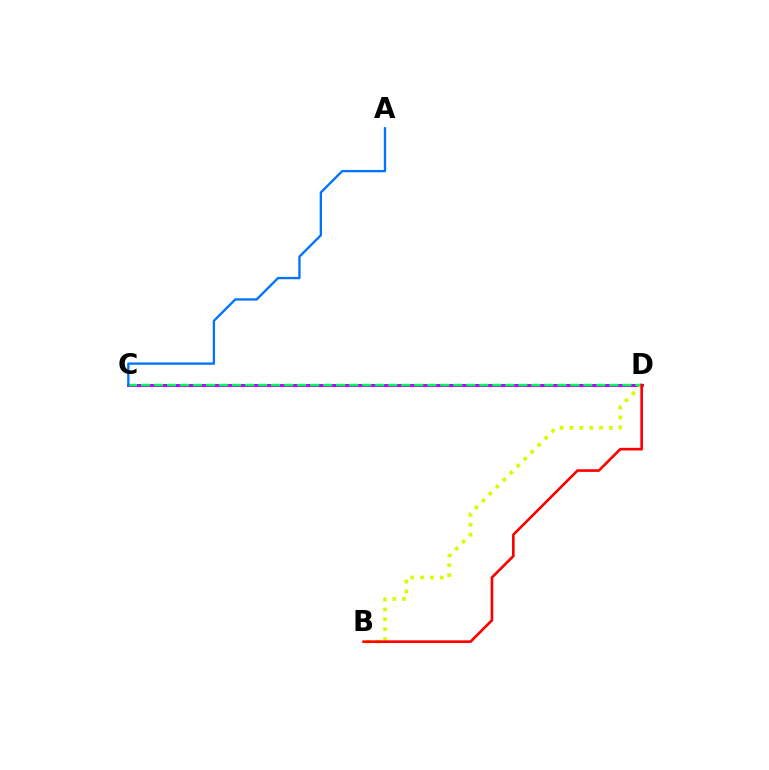{('C', 'D'): [{'color': '#b900ff', 'line_style': 'solid', 'thickness': 2.12}, {'color': '#00ff5c', 'line_style': 'dashed', 'thickness': 1.77}], ('B', 'D'): [{'color': '#d1ff00', 'line_style': 'dotted', 'thickness': 2.68}, {'color': '#ff0000', 'line_style': 'solid', 'thickness': 1.9}], ('A', 'C'): [{'color': '#0074ff', 'line_style': 'solid', 'thickness': 1.68}]}